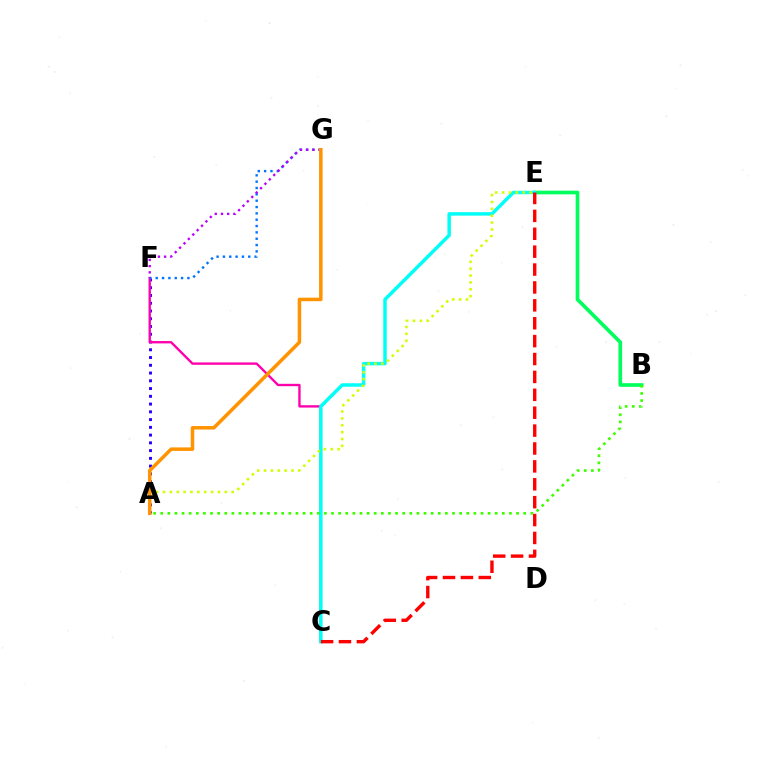{('B', 'E'): [{'color': '#00ff5c', 'line_style': 'solid', 'thickness': 2.64}], ('A', 'F'): [{'color': '#2500ff', 'line_style': 'dotted', 'thickness': 2.11}], ('C', 'F'): [{'color': '#ff00ac', 'line_style': 'solid', 'thickness': 1.7}], ('C', 'E'): [{'color': '#00fff6', 'line_style': 'solid', 'thickness': 2.5}, {'color': '#ff0000', 'line_style': 'dashed', 'thickness': 2.43}], ('F', 'G'): [{'color': '#0074ff', 'line_style': 'dotted', 'thickness': 1.72}, {'color': '#b900ff', 'line_style': 'dotted', 'thickness': 1.69}], ('A', 'B'): [{'color': '#3dff00', 'line_style': 'dotted', 'thickness': 1.93}], ('A', 'E'): [{'color': '#d1ff00', 'line_style': 'dotted', 'thickness': 1.87}], ('A', 'G'): [{'color': '#ff9400', 'line_style': 'solid', 'thickness': 2.53}]}